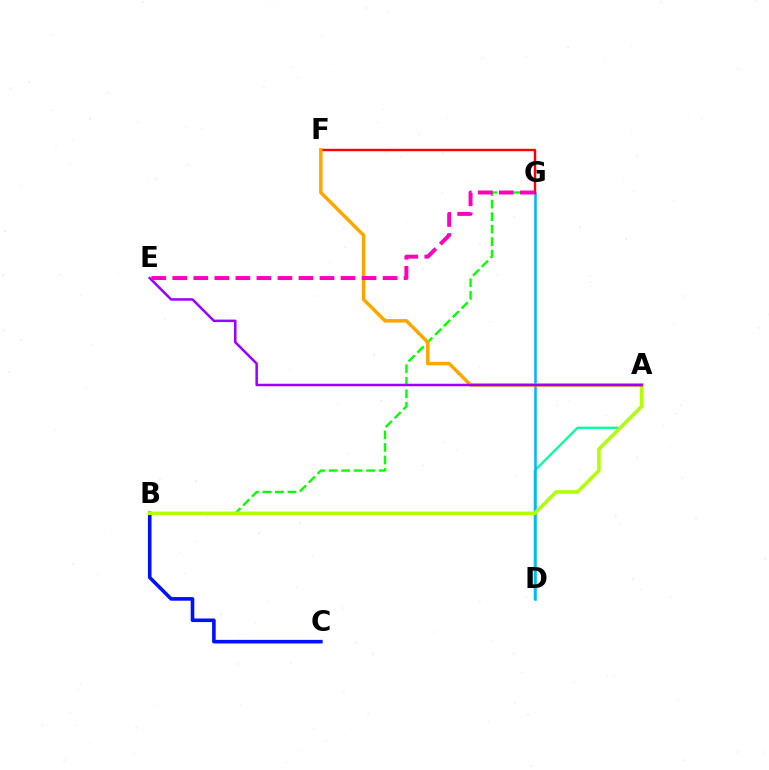{('A', 'D'): [{'color': '#00ff9d', 'line_style': 'solid', 'thickness': 1.64}], ('B', 'C'): [{'color': '#0010ff', 'line_style': 'solid', 'thickness': 2.58}], ('B', 'G'): [{'color': '#08ff00', 'line_style': 'dashed', 'thickness': 1.7}], ('D', 'G'): [{'color': '#00b5ff', 'line_style': 'solid', 'thickness': 1.83}], ('A', 'B'): [{'color': '#b3ff00', 'line_style': 'solid', 'thickness': 2.56}], ('F', 'G'): [{'color': '#ff0000', 'line_style': 'solid', 'thickness': 1.73}], ('A', 'F'): [{'color': '#ffa500', 'line_style': 'solid', 'thickness': 2.51}], ('A', 'E'): [{'color': '#9b00ff', 'line_style': 'solid', 'thickness': 1.81}], ('E', 'G'): [{'color': '#ff00bd', 'line_style': 'dashed', 'thickness': 2.86}]}